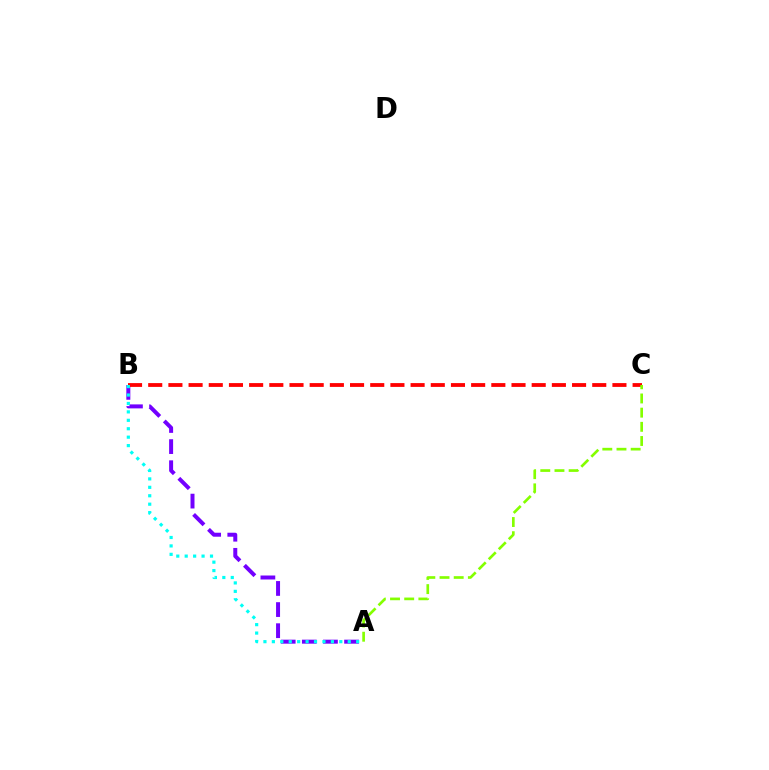{('A', 'B'): [{'color': '#7200ff', 'line_style': 'dashed', 'thickness': 2.87}, {'color': '#00fff6', 'line_style': 'dotted', 'thickness': 2.29}], ('B', 'C'): [{'color': '#ff0000', 'line_style': 'dashed', 'thickness': 2.74}], ('A', 'C'): [{'color': '#84ff00', 'line_style': 'dashed', 'thickness': 1.93}]}